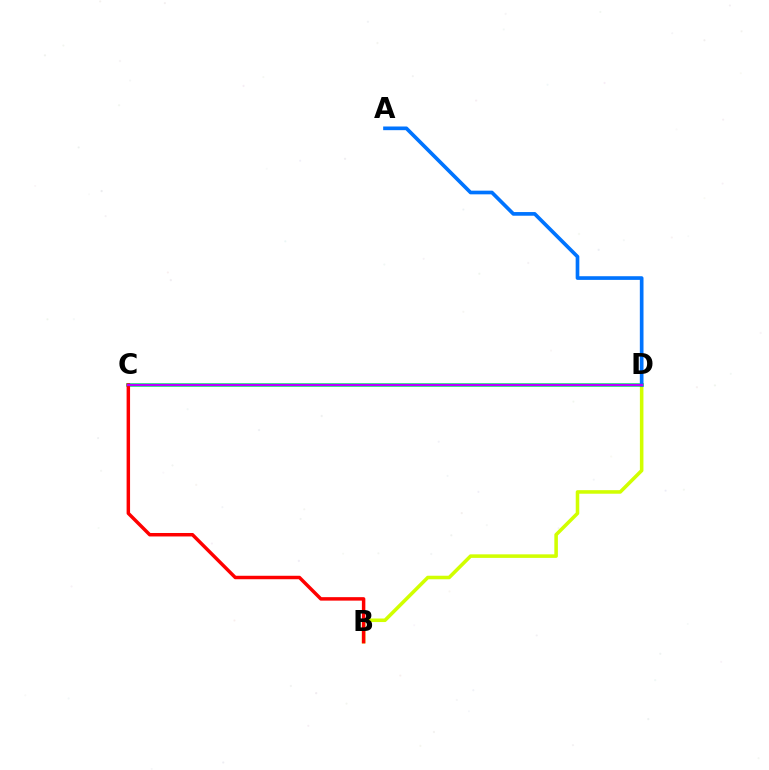{('C', 'D'): [{'color': '#00ff5c', 'line_style': 'solid', 'thickness': 2.57}, {'color': '#b900ff', 'line_style': 'solid', 'thickness': 1.63}], ('B', 'D'): [{'color': '#d1ff00', 'line_style': 'solid', 'thickness': 2.56}], ('B', 'C'): [{'color': '#ff0000', 'line_style': 'solid', 'thickness': 2.5}], ('A', 'D'): [{'color': '#0074ff', 'line_style': 'solid', 'thickness': 2.64}]}